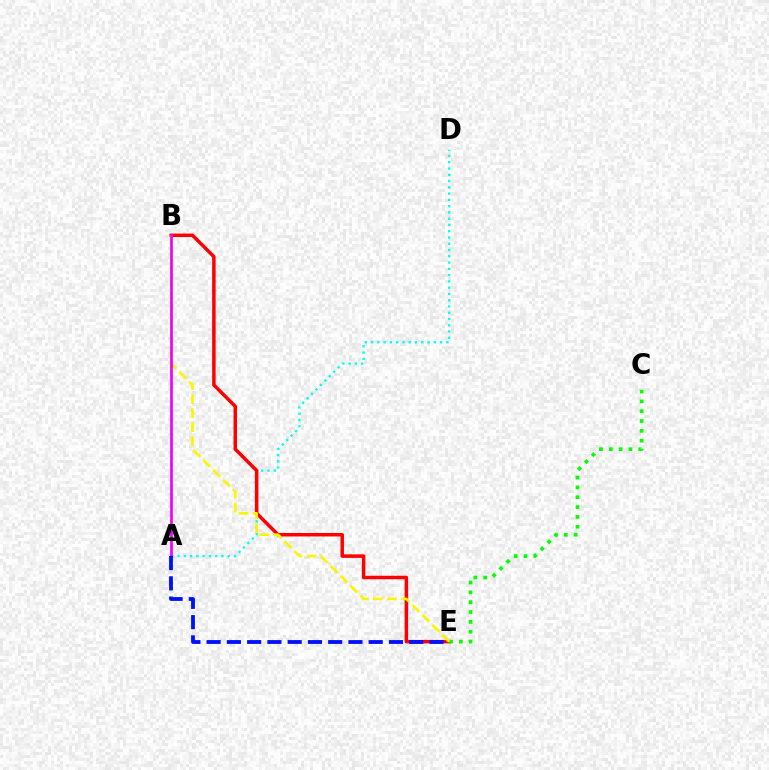{('A', 'D'): [{'color': '#00fff6', 'line_style': 'dotted', 'thickness': 1.7}], ('B', 'E'): [{'color': '#ff0000', 'line_style': 'solid', 'thickness': 2.51}, {'color': '#fcf500', 'line_style': 'dashed', 'thickness': 1.9}], ('C', 'E'): [{'color': '#08ff00', 'line_style': 'dotted', 'thickness': 2.67}], ('A', 'B'): [{'color': '#ee00ff', 'line_style': 'solid', 'thickness': 1.93}], ('A', 'E'): [{'color': '#0010ff', 'line_style': 'dashed', 'thickness': 2.75}]}